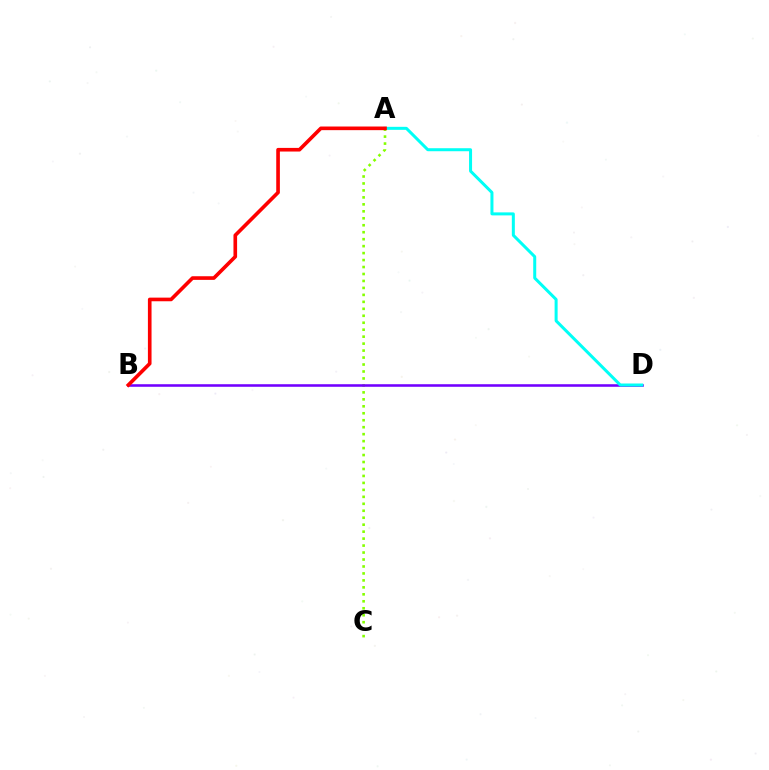{('A', 'C'): [{'color': '#84ff00', 'line_style': 'dotted', 'thickness': 1.89}], ('B', 'D'): [{'color': '#7200ff', 'line_style': 'solid', 'thickness': 1.84}], ('A', 'D'): [{'color': '#00fff6', 'line_style': 'solid', 'thickness': 2.17}], ('A', 'B'): [{'color': '#ff0000', 'line_style': 'solid', 'thickness': 2.62}]}